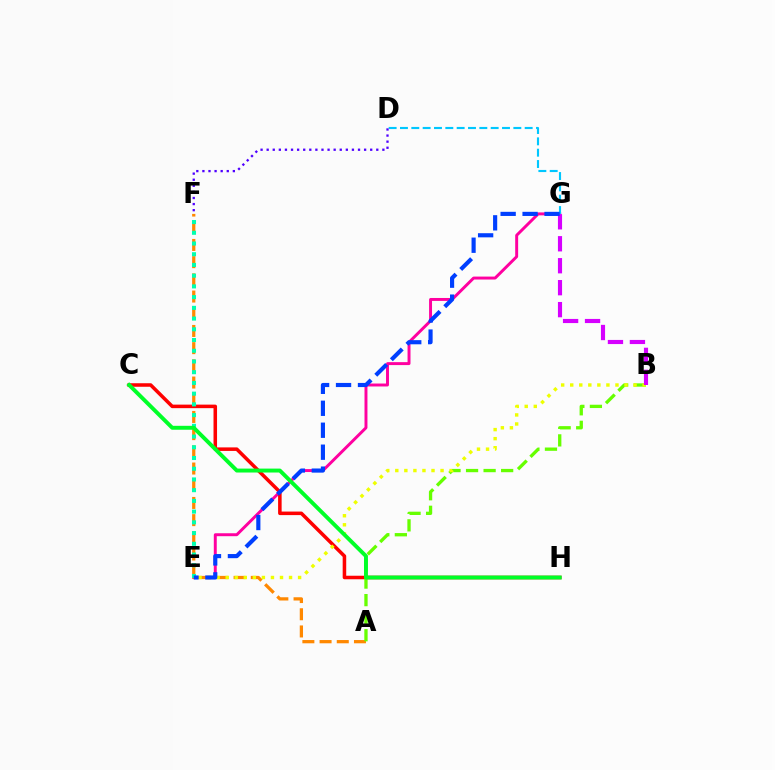{('E', 'G'): [{'color': '#ff00a0', 'line_style': 'solid', 'thickness': 2.12}, {'color': '#003fff', 'line_style': 'dashed', 'thickness': 2.98}], ('C', 'H'): [{'color': '#ff0000', 'line_style': 'solid', 'thickness': 2.54}, {'color': '#00ff27', 'line_style': 'solid', 'thickness': 2.83}], ('A', 'F'): [{'color': '#ff8800', 'line_style': 'dashed', 'thickness': 2.34}], ('D', 'G'): [{'color': '#00c7ff', 'line_style': 'dashed', 'thickness': 1.54}], ('E', 'F'): [{'color': '#00ffaf', 'line_style': 'dotted', 'thickness': 2.91}], ('A', 'B'): [{'color': '#66ff00', 'line_style': 'dashed', 'thickness': 2.38}], ('B', 'E'): [{'color': '#eeff00', 'line_style': 'dotted', 'thickness': 2.46}], ('D', 'F'): [{'color': '#4f00ff', 'line_style': 'dotted', 'thickness': 1.65}], ('B', 'G'): [{'color': '#d600ff', 'line_style': 'dashed', 'thickness': 2.98}]}